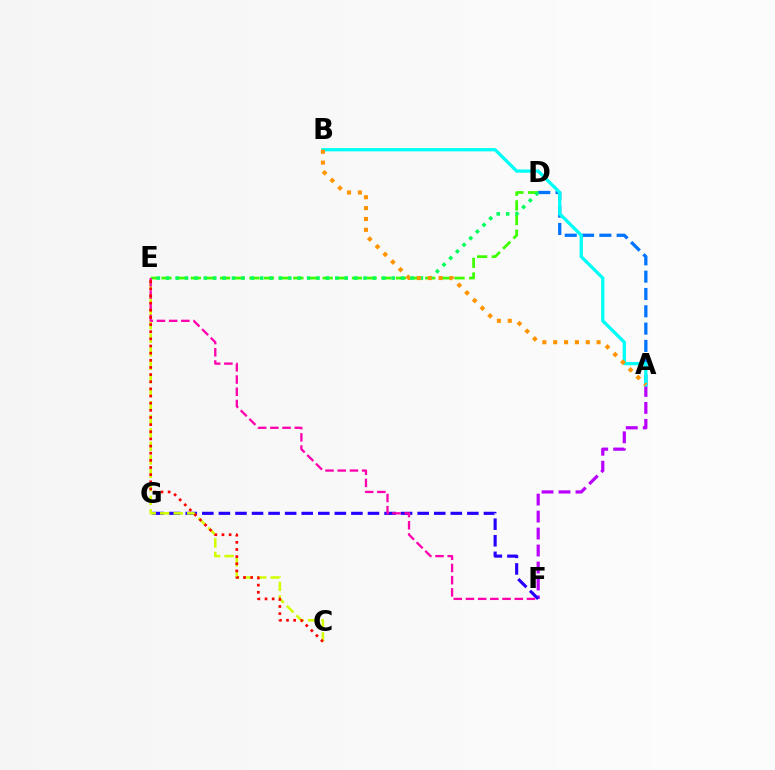{('D', 'E'): [{'color': '#3dff00', 'line_style': 'dashed', 'thickness': 1.99}, {'color': '#00ff5c', 'line_style': 'dotted', 'thickness': 2.55}], ('A', 'D'): [{'color': '#0074ff', 'line_style': 'dashed', 'thickness': 2.35}], ('A', 'F'): [{'color': '#b900ff', 'line_style': 'dashed', 'thickness': 2.31}], ('F', 'G'): [{'color': '#2500ff', 'line_style': 'dashed', 'thickness': 2.25}], ('C', 'E'): [{'color': '#d1ff00', 'line_style': 'dashed', 'thickness': 1.84}, {'color': '#ff0000', 'line_style': 'dotted', 'thickness': 1.94}], ('A', 'B'): [{'color': '#00fff6', 'line_style': 'solid', 'thickness': 2.35}, {'color': '#ff9400', 'line_style': 'dotted', 'thickness': 2.95}], ('E', 'F'): [{'color': '#ff00ac', 'line_style': 'dashed', 'thickness': 1.66}]}